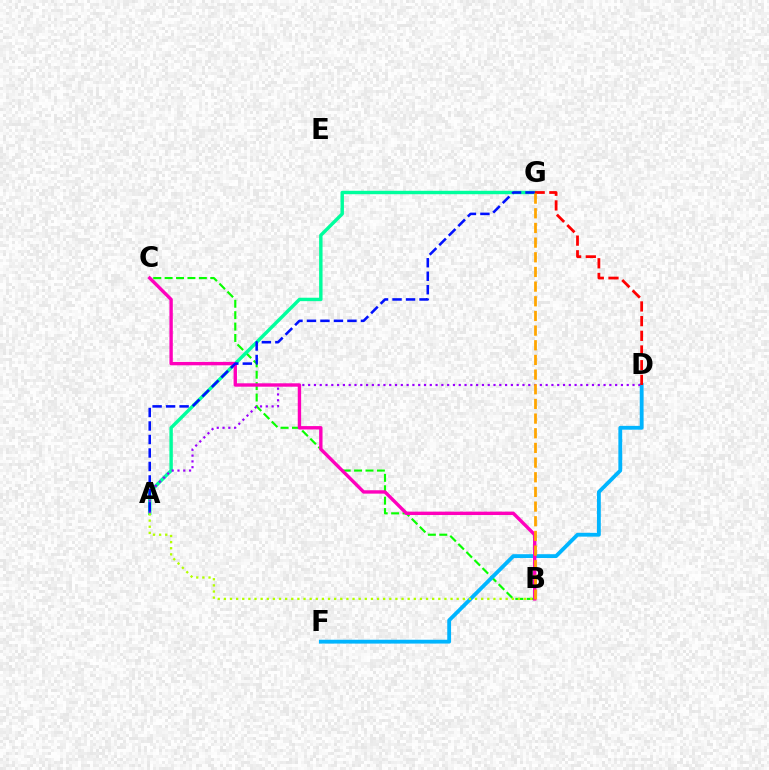{('B', 'C'): [{'color': '#08ff00', 'line_style': 'dashed', 'thickness': 1.55}, {'color': '#ff00bd', 'line_style': 'solid', 'thickness': 2.43}], ('A', 'G'): [{'color': '#00ff9d', 'line_style': 'solid', 'thickness': 2.46}, {'color': '#0010ff', 'line_style': 'dashed', 'thickness': 1.83}], ('D', 'F'): [{'color': '#00b5ff', 'line_style': 'solid', 'thickness': 2.75}], ('A', 'D'): [{'color': '#9b00ff', 'line_style': 'dotted', 'thickness': 1.57}], ('D', 'G'): [{'color': '#ff0000', 'line_style': 'dashed', 'thickness': 1.99}], ('B', 'G'): [{'color': '#ffa500', 'line_style': 'dashed', 'thickness': 1.99}], ('A', 'B'): [{'color': '#b3ff00', 'line_style': 'dotted', 'thickness': 1.66}]}